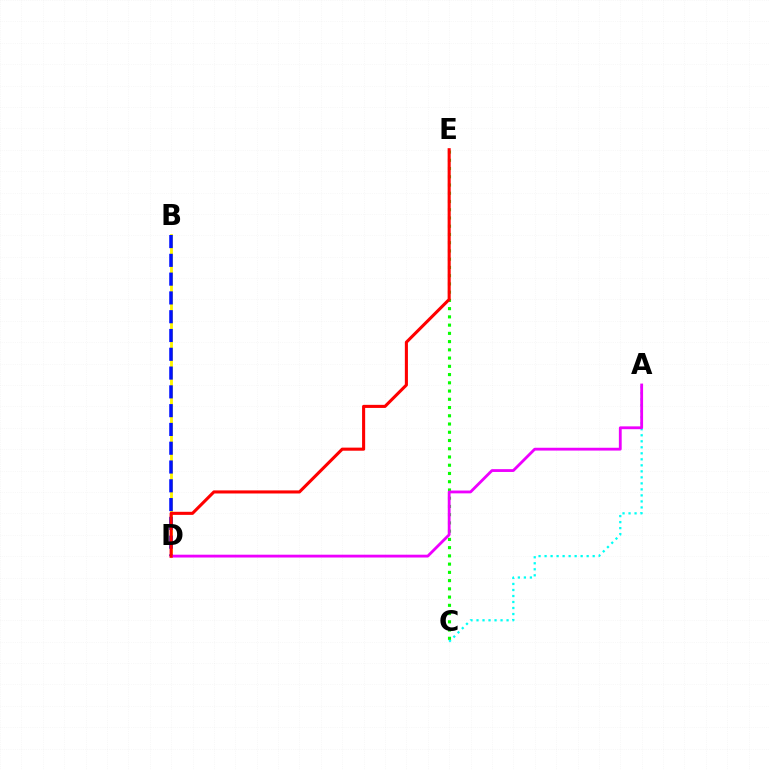{('B', 'D'): [{'color': '#fcf500', 'line_style': 'solid', 'thickness': 2.05}, {'color': '#0010ff', 'line_style': 'dashed', 'thickness': 2.55}], ('A', 'C'): [{'color': '#00fff6', 'line_style': 'dotted', 'thickness': 1.63}], ('C', 'E'): [{'color': '#08ff00', 'line_style': 'dotted', 'thickness': 2.24}], ('A', 'D'): [{'color': '#ee00ff', 'line_style': 'solid', 'thickness': 2.03}], ('D', 'E'): [{'color': '#ff0000', 'line_style': 'solid', 'thickness': 2.22}]}